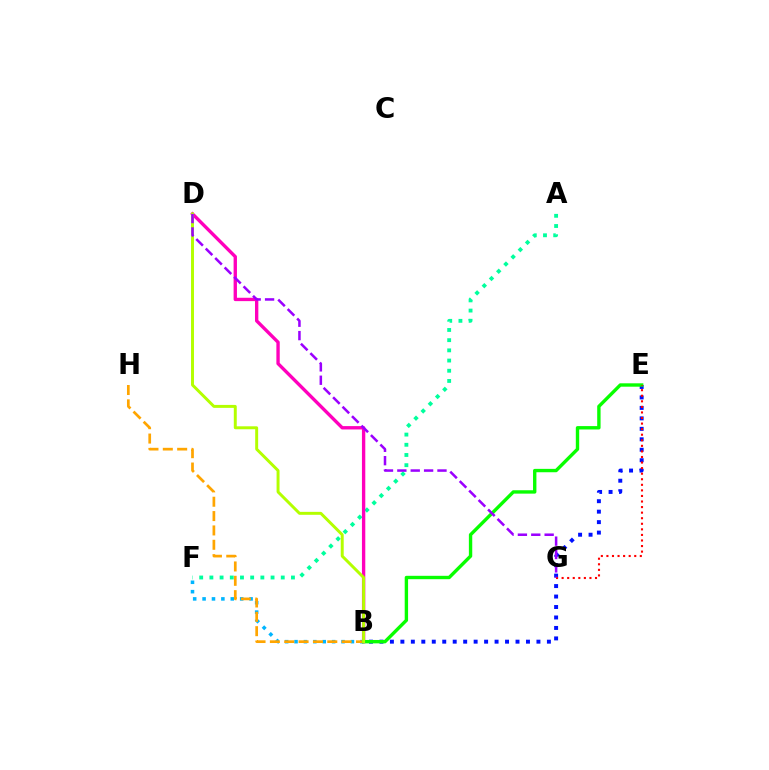{('B', 'E'): [{'color': '#0010ff', 'line_style': 'dotted', 'thickness': 2.84}, {'color': '#08ff00', 'line_style': 'solid', 'thickness': 2.43}], ('A', 'F'): [{'color': '#00ff9d', 'line_style': 'dotted', 'thickness': 2.77}], ('B', 'F'): [{'color': '#00b5ff', 'line_style': 'dotted', 'thickness': 2.55}], ('B', 'H'): [{'color': '#ffa500', 'line_style': 'dashed', 'thickness': 1.95}], ('B', 'D'): [{'color': '#ff00bd', 'line_style': 'solid', 'thickness': 2.41}, {'color': '#b3ff00', 'line_style': 'solid', 'thickness': 2.13}], ('E', 'G'): [{'color': '#ff0000', 'line_style': 'dotted', 'thickness': 1.51}], ('D', 'G'): [{'color': '#9b00ff', 'line_style': 'dashed', 'thickness': 1.82}]}